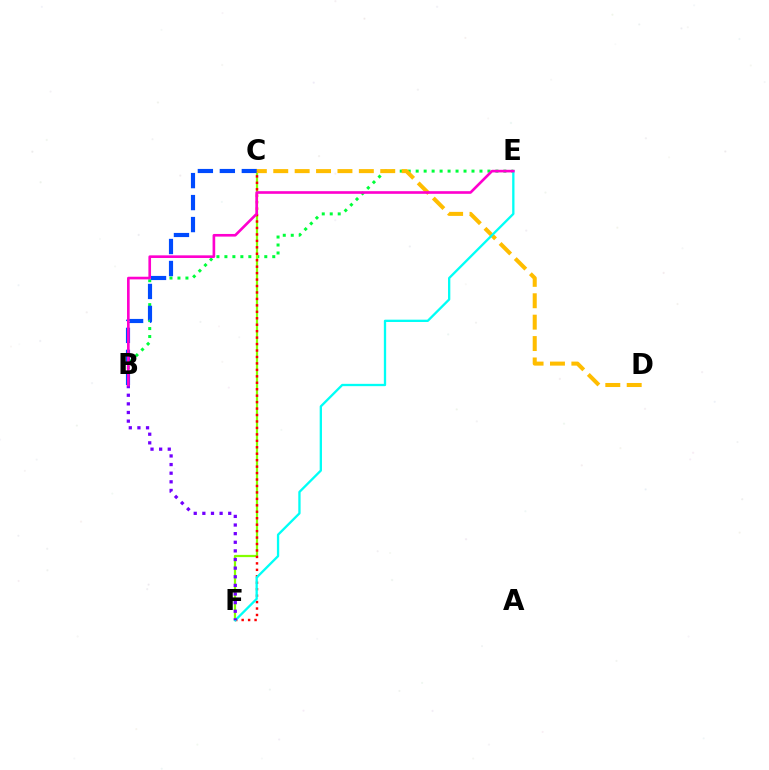{('B', 'E'): [{'color': '#00ff39', 'line_style': 'dotted', 'thickness': 2.17}, {'color': '#ff00cf', 'line_style': 'solid', 'thickness': 1.9}], ('C', 'F'): [{'color': '#84ff00', 'line_style': 'solid', 'thickness': 1.6}, {'color': '#ff0000', 'line_style': 'dotted', 'thickness': 1.75}], ('B', 'C'): [{'color': '#004bff', 'line_style': 'dashed', 'thickness': 2.99}], ('C', 'D'): [{'color': '#ffbd00', 'line_style': 'dashed', 'thickness': 2.91}], ('E', 'F'): [{'color': '#00fff6', 'line_style': 'solid', 'thickness': 1.67}], ('B', 'F'): [{'color': '#7200ff', 'line_style': 'dotted', 'thickness': 2.34}]}